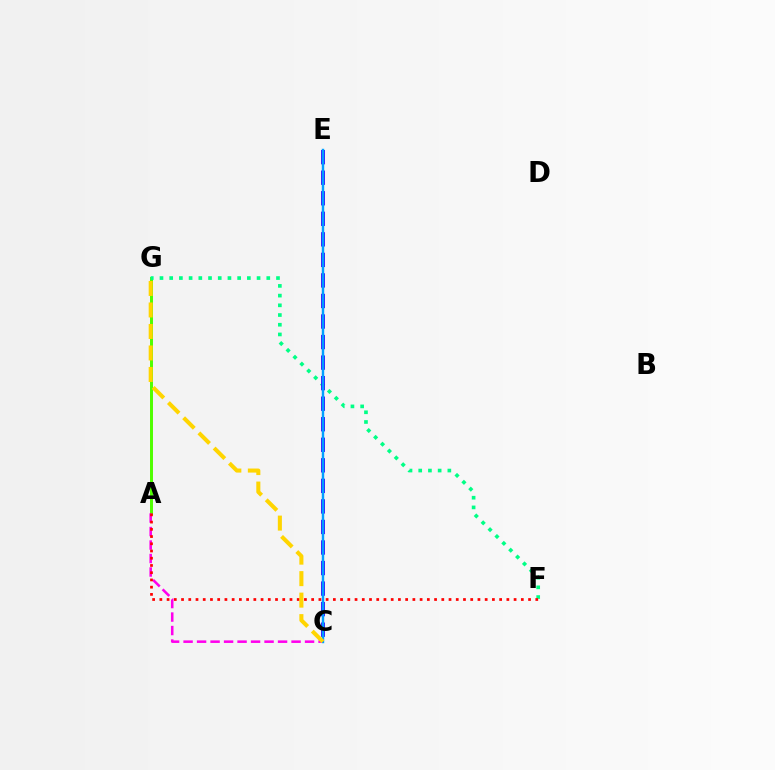{('A', 'G'): [{'color': '#4fff00', 'line_style': 'solid', 'thickness': 2.14}], ('A', 'C'): [{'color': '#ff00ed', 'line_style': 'dashed', 'thickness': 1.83}], ('F', 'G'): [{'color': '#00ff86', 'line_style': 'dotted', 'thickness': 2.64}], ('C', 'E'): [{'color': '#3700ff', 'line_style': 'dashed', 'thickness': 2.79}, {'color': '#009eff', 'line_style': 'solid', 'thickness': 1.75}], ('A', 'F'): [{'color': '#ff0000', 'line_style': 'dotted', 'thickness': 1.96}], ('C', 'G'): [{'color': '#ffd500', 'line_style': 'dashed', 'thickness': 2.92}]}